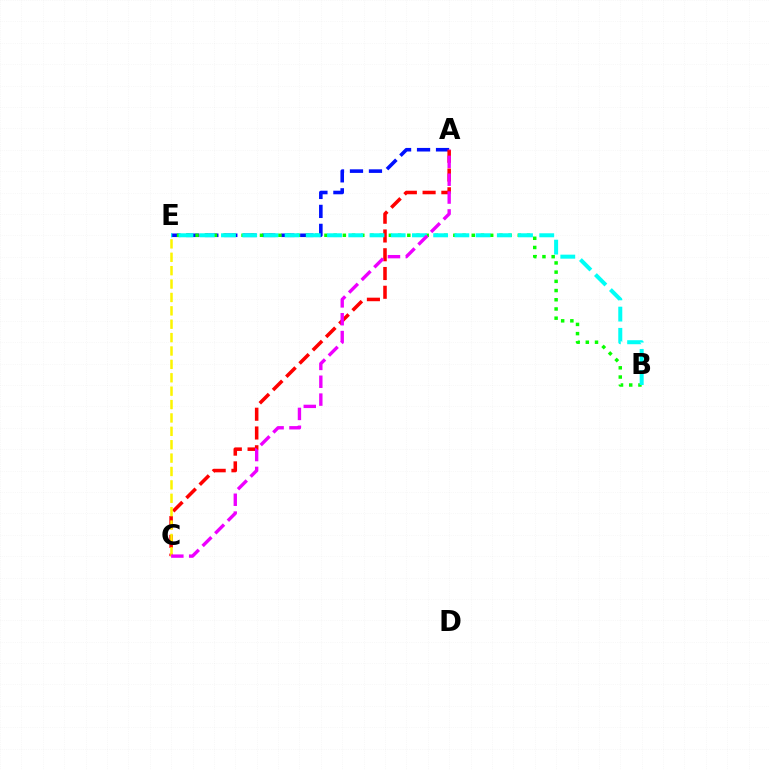{('A', 'E'): [{'color': '#0010ff', 'line_style': 'dashed', 'thickness': 2.58}], ('A', 'C'): [{'color': '#ff0000', 'line_style': 'dashed', 'thickness': 2.55}, {'color': '#ee00ff', 'line_style': 'dashed', 'thickness': 2.42}], ('B', 'E'): [{'color': '#08ff00', 'line_style': 'dotted', 'thickness': 2.5}, {'color': '#00fff6', 'line_style': 'dashed', 'thickness': 2.88}], ('C', 'E'): [{'color': '#fcf500', 'line_style': 'dashed', 'thickness': 1.82}]}